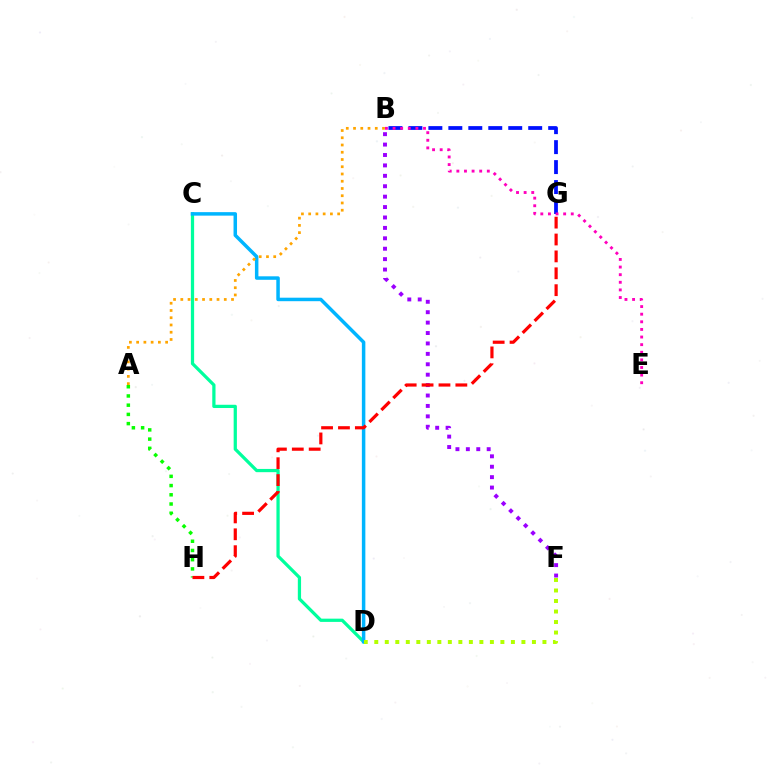{('C', 'D'): [{'color': '#00ff9d', 'line_style': 'solid', 'thickness': 2.33}, {'color': '#00b5ff', 'line_style': 'solid', 'thickness': 2.51}], ('B', 'G'): [{'color': '#0010ff', 'line_style': 'dashed', 'thickness': 2.71}], ('A', 'B'): [{'color': '#ffa500', 'line_style': 'dotted', 'thickness': 1.97}], ('A', 'H'): [{'color': '#08ff00', 'line_style': 'dotted', 'thickness': 2.5}], ('D', 'F'): [{'color': '#b3ff00', 'line_style': 'dotted', 'thickness': 2.86}], ('B', 'F'): [{'color': '#9b00ff', 'line_style': 'dotted', 'thickness': 2.83}], ('B', 'E'): [{'color': '#ff00bd', 'line_style': 'dotted', 'thickness': 2.07}], ('G', 'H'): [{'color': '#ff0000', 'line_style': 'dashed', 'thickness': 2.29}]}